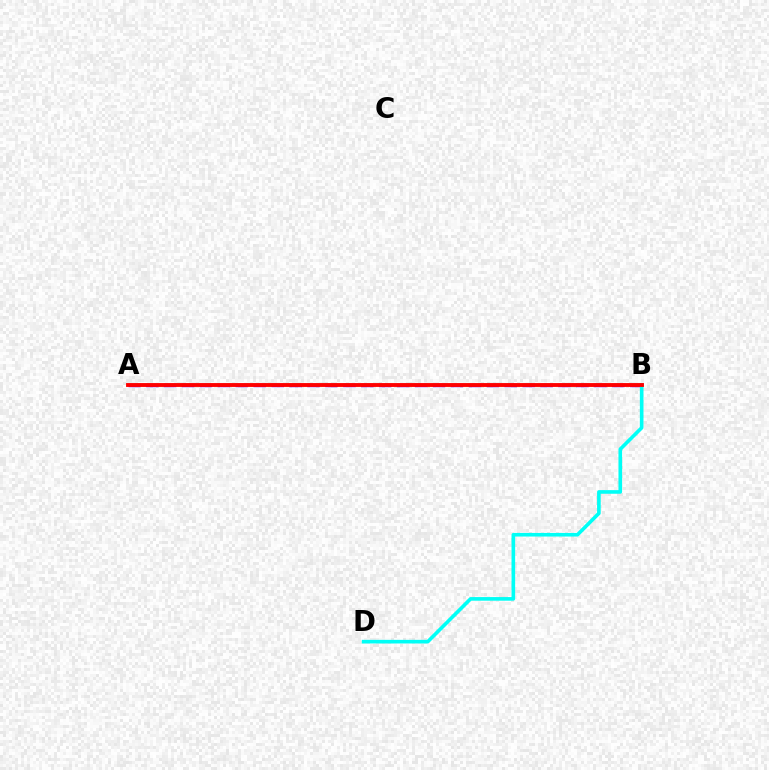{('A', 'B'): [{'color': '#7200ff', 'line_style': 'dashed', 'thickness': 2.44}, {'color': '#84ff00', 'line_style': 'dotted', 'thickness': 1.57}, {'color': '#ff0000', 'line_style': 'solid', 'thickness': 2.78}], ('B', 'D'): [{'color': '#00fff6', 'line_style': 'solid', 'thickness': 2.61}]}